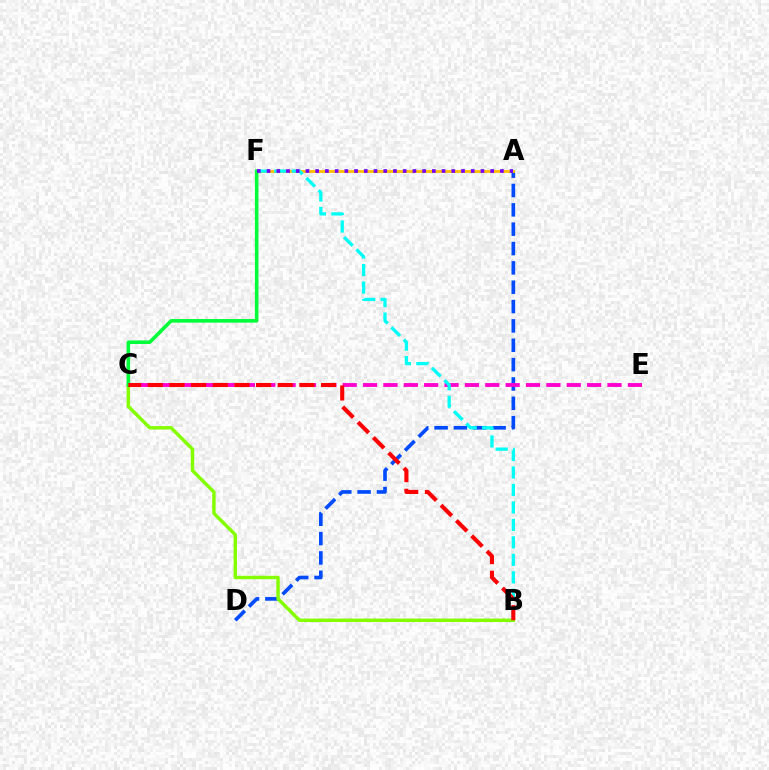{('A', 'D'): [{'color': '#004bff', 'line_style': 'dashed', 'thickness': 2.63}], ('A', 'F'): [{'color': '#ffbd00', 'line_style': 'solid', 'thickness': 2.04}, {'color': '#7200ff', 'line_style': 'dotted', 'thickness': 2.64}], ('C', 'E'): [{'color': '#ff00cf', 'line_style': 'dashed', 'thickness': 2.77}], ('B', 'F'): [{'color': '#00fff6', 'line_style': 'dashed', 'thickness': 2.37}], ('B', 'C'): [{'color': '#84ff00', 'line_style': 'solid', 'thickness': 2.47}, {'color': '#ff0000', 'line_style': 'dashed', 'thickness': 2.94}], ('C', 'F'): [{'color': '#00ff39', 'line_style': 'solid', 'thickness': 2.58}]}